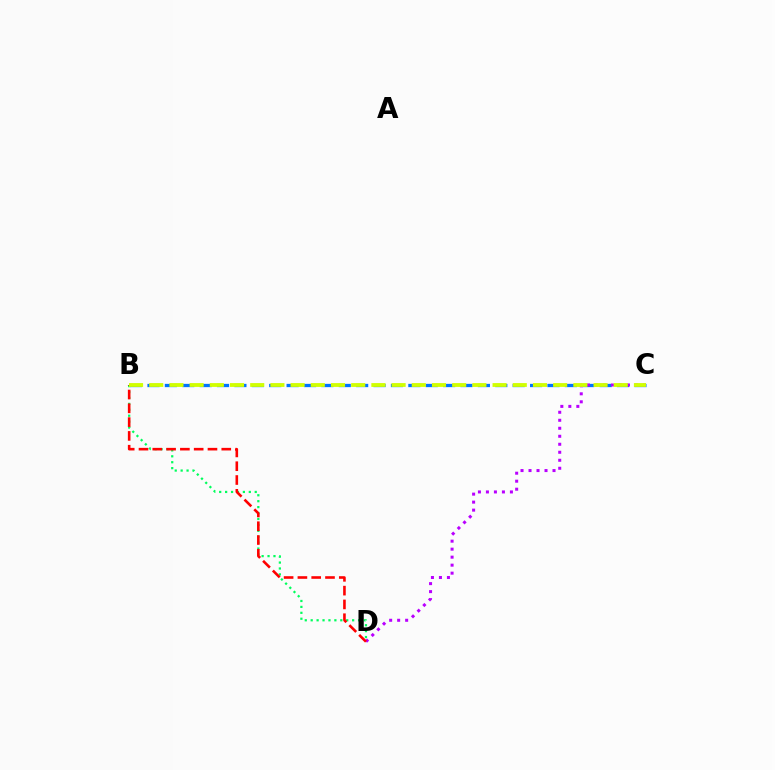{('B', 'C'): [{'color': '#0074ff', 'line_style': 'dashed', 'thickness': 2.36}, {'color': '#d1ff00', 'line_style': 'dashed', 'thickness': 2.74}], ('B', 'D'): [{'color': '#00ff5c', 'line_style': 'dotted', 'thickness': 1.61}, {'color': '#ff0000', 'line_style': 'dashed', 'thickness': 1.87}], ('C', 'D'): [{'color': '#b900ff', 'line_style': 'dotted', 'thickness': 2.17}]}